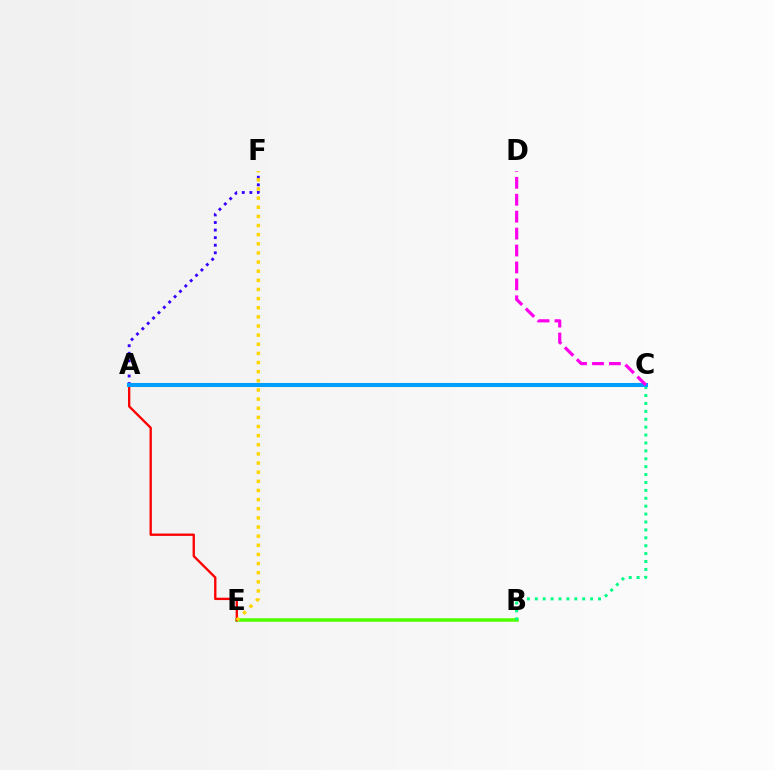{('B', 'E'): [{'color': '#4fff00', 'line_style': 'solid', 'thickness': 2.54}], ('B', 'C'): [{'color': '#00ff86', 'line_style': 'dotted', 'thickness': 2.15}], ('A', 'E'): [{'color': '#ff0000', 'line_style': 'solid', 'thickness': 1.69}], ('A', 'F'): [{'color': '#3700ff', 'line_style': 'dotted', 'thickness': 2.06}], ('A', 'C'): [{'color': '#009eff', 'line_style': 'solid', 'thickness': 2.92}], ('C', 'D'): [{'color': '#ff00ed', 'line_style': 'dashed', 'thickness': 2.3}], ('E', 'F'): [{'color': '#ffd500', 'line_style': 'dotted', 'thickness': 2.48}]}